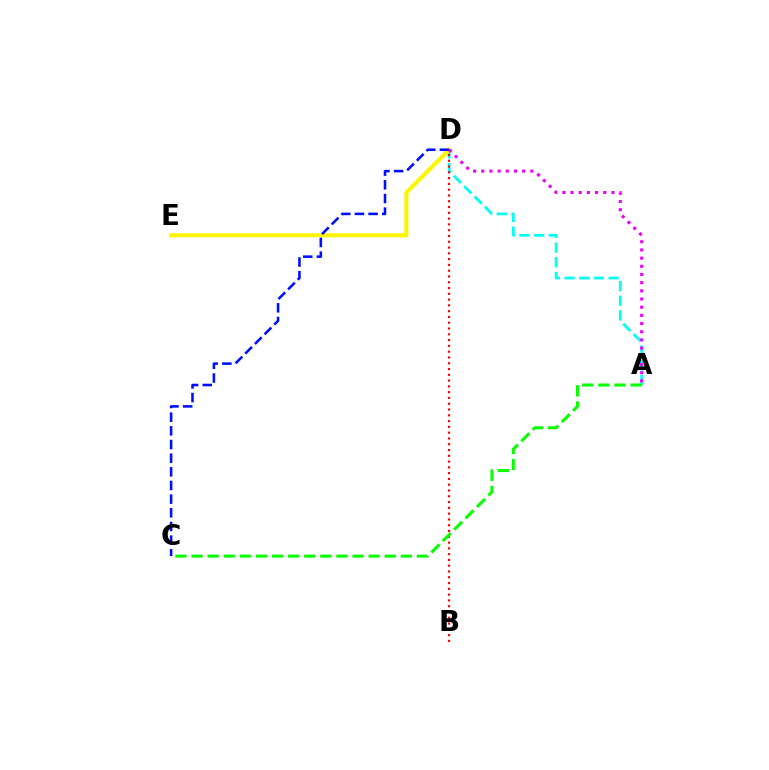{('A', 'D'): [{'color': '#00fff6', 'line_style': 'dashed', 'thickness': 1.99}, {'color': '#ee00ff', 'line_style': 'dotted', 'thickness': 2.22}], ('D', 'E'): [{'color': '#fcf500', 'line_style': 'solid', 'thickness': 2.94}], ('B', 'D'): [{'color': '#ff0000', 'line_style': 'dotted', 'thickness': 1.57}], ('A', 'C'): [{'color': '#08ff00', 'line_style': 'dashed', 'thickness': 2.19}], ('C', 'D'): [{'color': '#0010ff', 'line_style': 'dashed', 'thickness': 1.86}]}